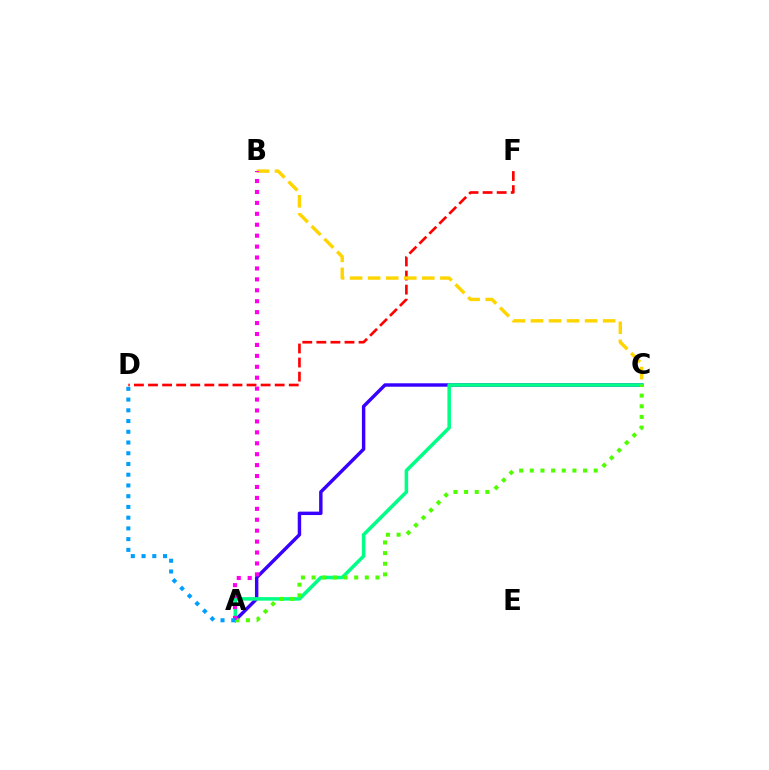{('D', 'F'): [{'color': '#ff0000', 'line_style': 'dashed', 'thickness': 1.91}], ('A', 'C'): [{'color': '#3700ff', 'line_style': 'solid', 'thickness': 2.47}, {'color': '#00ff86', 'line_style': 'solid', 'thickness': 2.54}, {'color': '#4fff00', 'line_style': 'dotted', 'thickness': 2.89}], ('B', 'C'): [{'color': '#ffd500', 'line_style': 'dashed', 'thickness': 2.45}], ('A', 'B'): [{'color': '#ff00ed', 'line_style': 'dotted', 'thickness': 2.97}], ('A', 'D'): [{'color': '#009eff', 'line_style': 'dotted', 'thickness': 2.92}]}